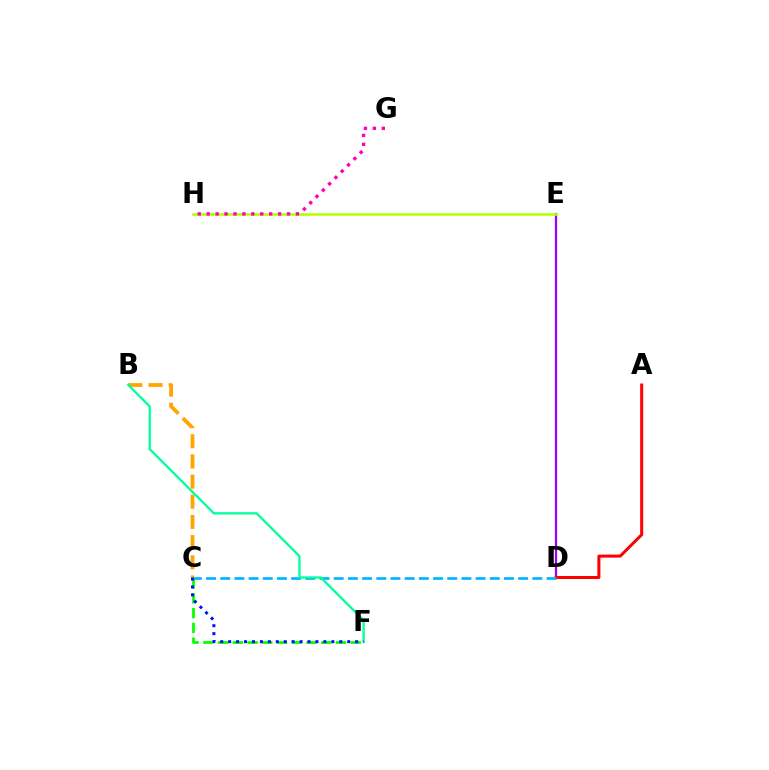{('D', 'E'): [{'color': '#9b00ff', 'line_style': 'solid', 'thickness': 1.62}], ('E', 'H'): [{'color': '#b3ff00', 'line_style': 'solid', 'thickness': 1.82}], ('A', 'D'): [{'color': '#ff0000', 'line_style': 'solid', 'thickness': 2.18}], ('C', 'D'): [{'color': '#00b5ff', 'line_style': 'dashed', 'thickness': 1.93}], ('B', 'C'): [{'color': '#ffa500', 'line_style': 'dashed', 'thickness': 2.74}], ('G', 'H'): [{'color': '#ff00bd', 'line_style': 'dotted', 'thickness': 2.42}], ('C', 'F'): [{'color': '#08ff00', 'line_style': 'dashed', 'thickness': 2.0}, {'color': '#0010ff', 'line_style': 'dotted', 'thickness': 2.16}], ('B', 'F'): [{'color': '#00ff9d', 'line_style': 'solid', 'thickness': 1.66}]}